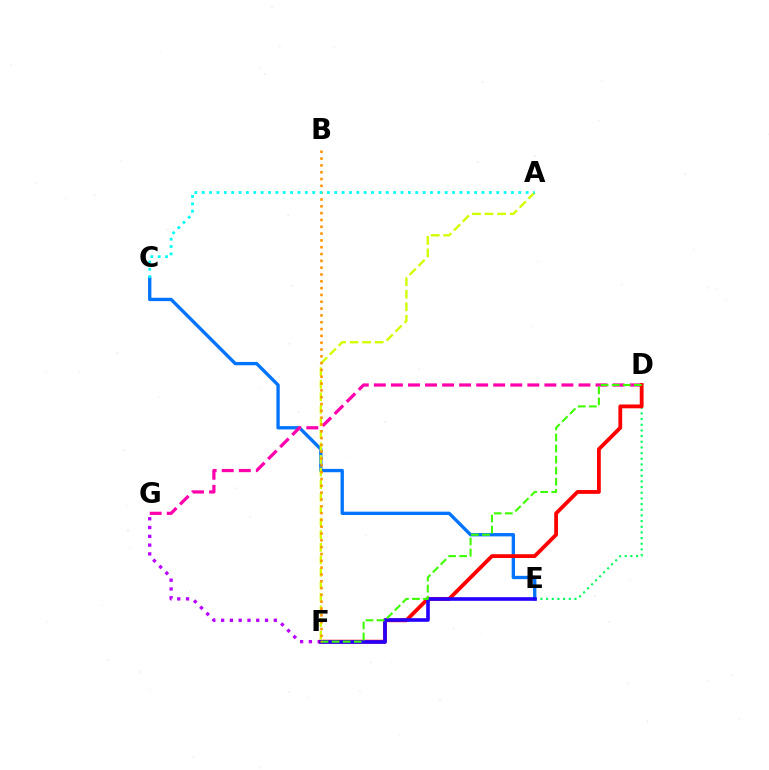{('F', 'G'): [{'color': '#b900ff', 'line_style': 'dotted', 'thickness': 2.39}], ('D', 'E'): [{'color': '#00ff5c', 'line_style': 'dotted', 'thickness': 1.54}], ('C', 'E'): [{'color': '#0074ff', 'line_style': 'solid', 'thickness': 2.4}], ('D', 'G'): [{'color': '#ff00ac', 'line_style': 'dashed', 'thickness': 2.32}], ('D', 'F'): [{'color': '#ff0000', 'line_style': 'solid', 'thickness': 2.74}, {'color': '#3dff00', 'line_style': 'dashed', 'thickness': 1.5}], ('E', 'F'): [{'color': '#2500ff', 'line_style': 'solid', 'thickness': 2.6}], ('A', 'F'): [{'color': '#d1ff00', 'line_style': 'dashed', 'thickness': 1.7}], ('B', 'F'): [{'color': '#ff9400', 'line_style': 'dotted', 'thickness': 1.85}], ('A', 'C'): [{'color': '#00fff6', 'line_style': 'dotted', 'thickness': 2.0}]}